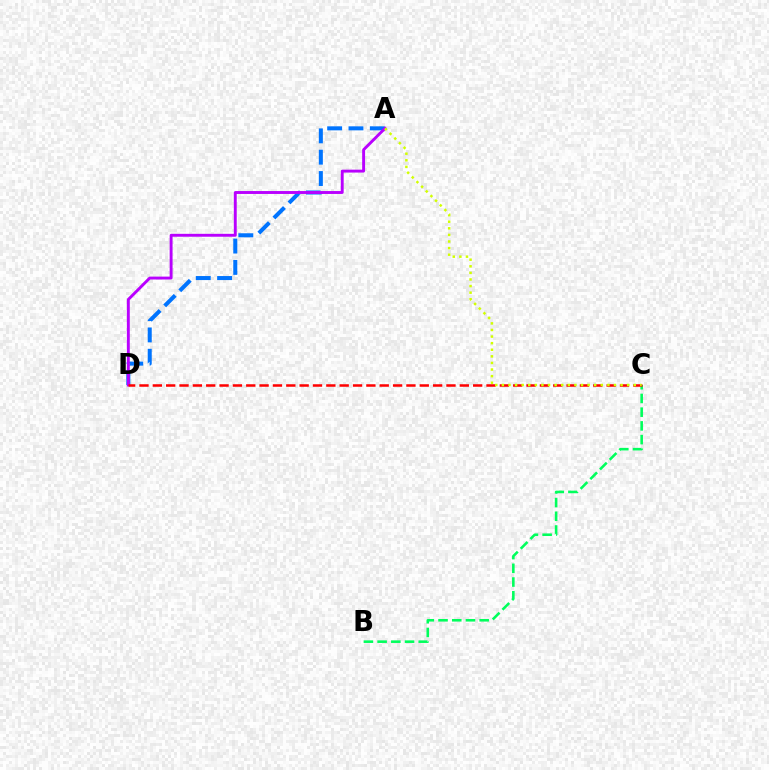{('A', 'D'): [{'color': '#0074ff', 'line_style': 'dashed', 'thickness': 2.9}, {'color': '#b900ff', 'line_style': 'solid', 'thickness': 2.09}], ('B', 'C'): [{'color': '#00ff5c', 'line_style': 'dashed', 'thickness': 1.86}], ('C', 'D'): [{'color': '#ff0000', 'line_style': 'dashed', 'thickness': 1.81}], ('A', 'C'): [{'color': '#d1ff00', 'line_style': 'dotted', 'thickness': 1.79}]}